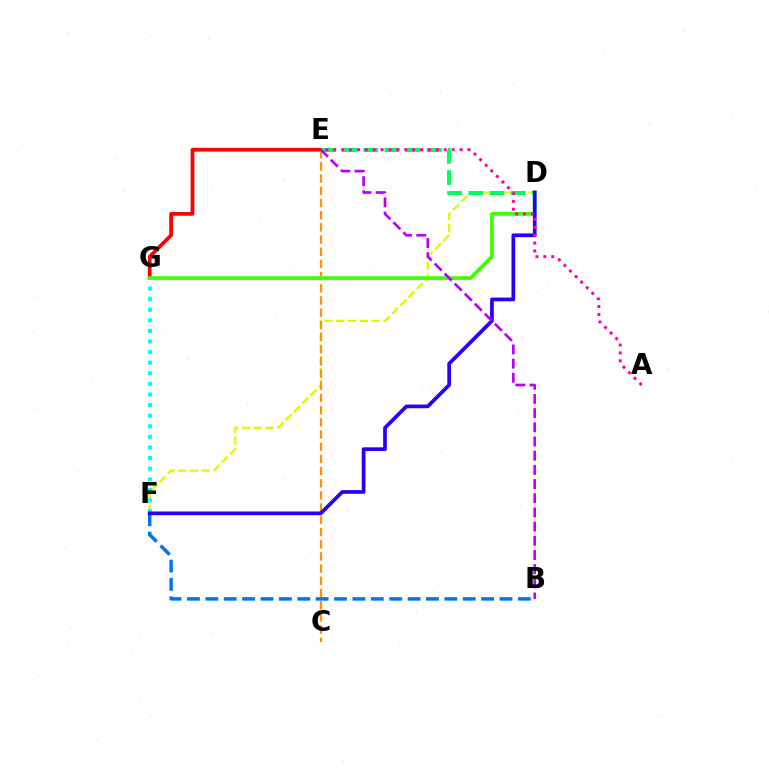{('D', 'F'): [{'color': '#d1ff00', 'line_style': 'dashed', 'thickness': 1.6}, {'color': '#2500ff', 'line_style': 'solid', 'thickness': 2.68}], ('E', 'G'): [{'color': '#ff0000', 'line_style': 'solid', 'thickness': 2.71}], ('F', 'G'): [{'color': '#00fff6', 'line_style': 'dotted', 'thickness': 2.88}], ('B', 'F'): [{'color': '#0074ff', 'line_style': 'dashed', 'thickness': 2.5}], ('C', 'E'): [{'color': '#ff9400', 'line_style': 'dashed', 'thickness': 1.66}], ('D', 'G'): [{'color': '#3dff00', 'line_style': 'solid', 'thickness': 2.67}], ('D', 'E'): [{'color': '#00ff5c', 'line_style': 'dashed', 'thickness': 2.87}], ('A', 'E'): [{'color': '#ff00ac', 'line_style': 'dotted', 'thickness': 2.14}], ('B', 'E'): [{'color': '#b900ff', 'line_style': 'dashed', 'thickness': 1.93}]}